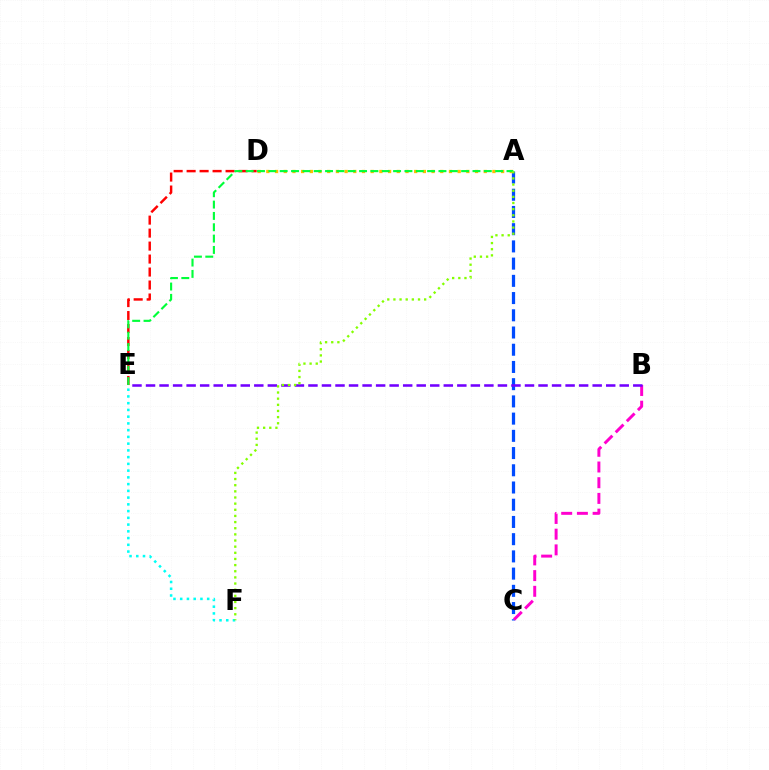{('D', 'E'): [{'color': '#ff0000', 'line_style': 'dashed', 'thickness': 1.76}], ('E', 'F'): [{'color': '#00fff6', 'line_style': 'dotted', 'thickness': 1.83}], ('A', 'C'): [{'color': '#004bff', 'line_style': 'dashed', 'thickness': 2.34}], ('B', 'C'): [{'color': '#ff00cf', 'line_style': 'dashed', 'thickness': 2.13}], ('A', 'D'): [{'color': '#ffbd00', 'line_style': 'dotted', 'thickness': 2.36}], ('A', 'E'): [{'color': '#00ff39', 'line_style': 'dashed', 'thickness': 1.54}], ('B', 'E'): [{'color': '#7200ff', 'line_style': 'dashed', 'thickness': 1.84}], ('A', 'F'): [{'color': '#84ff00', 'line_style': 'dotted', 'thickness': 1.67}]}